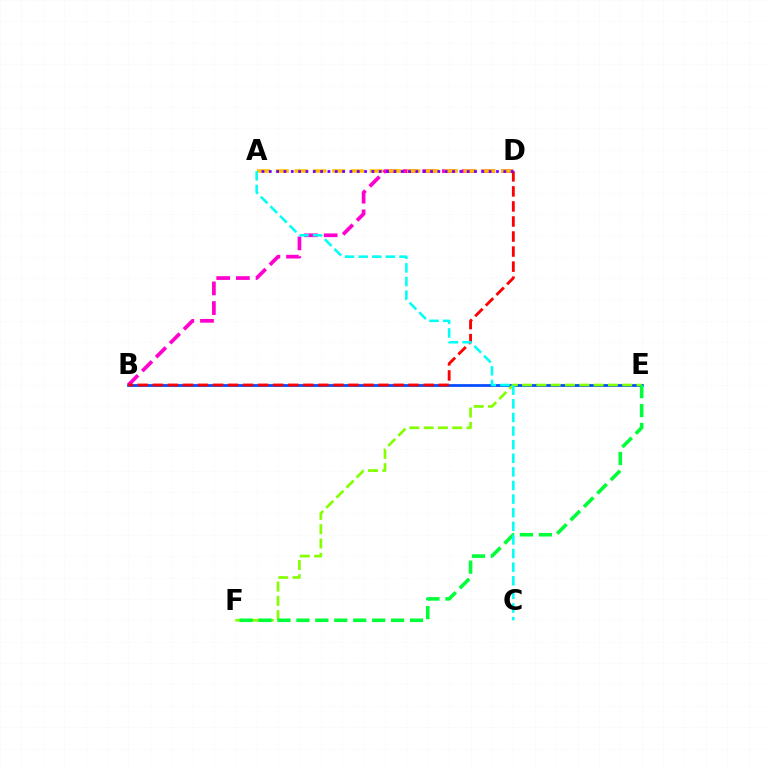{('B', 'E'): [{'color': '#004bff', 'line_style': 'solid', 'thickness': 1.97}], ('B', 'D'): [{'color': '#ff00cf', 'line_style': 'dashed', 'thickness': 2.67}, {'color': '#ff0000', 'line_style': 'dashed', 'thickness': 2.04}], ('E', 'F'): [{'color': '#84ff00', 'line_style': 'dashed', 'thickness': 1.94}, {'color': '#00ff39', 'line_style': 'dashed', 'thickness': 2.57}], ('A', 'D'): [{'color': '#ffbd00', 'line_style': 'dashed', 'thickness': 2.55}, {'color': '#7200ff', 'line_style': 'dotted', 'thickness': 1.99}], ('A', 'C'): [{'color': '#00fff6', 'line_style': 'dashed', 'thickness': 1.85}]}